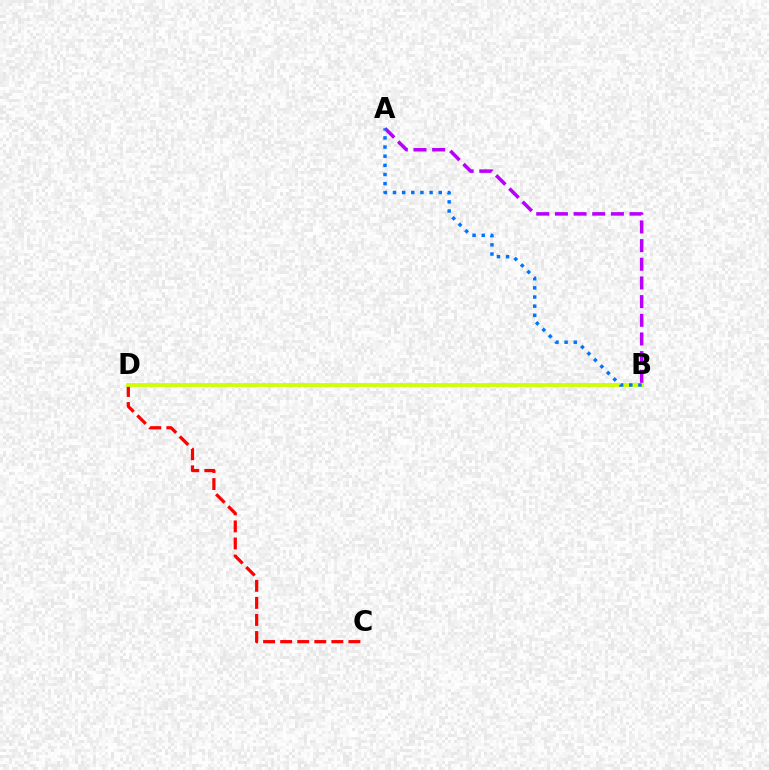{('B', 'D'): [{'color': '#00ff5c', 'line_style': 'solid', 'thickness': 1.78}, {'color': '#d1ff00', 'line_style': 'solid', 'thickness': 2.67}], ('A', 'B'): [{'color': '#b900ff', 'line_style': 'dashed', 'thickness': 2.54}, {'color': '#0074ff', 'line_style': 'dotted', 'thickness': 2.49}], ('C', 'D'): [{'color': '#ff0000', 'line_style': 'dashed', 'thickness': 2.32}]}